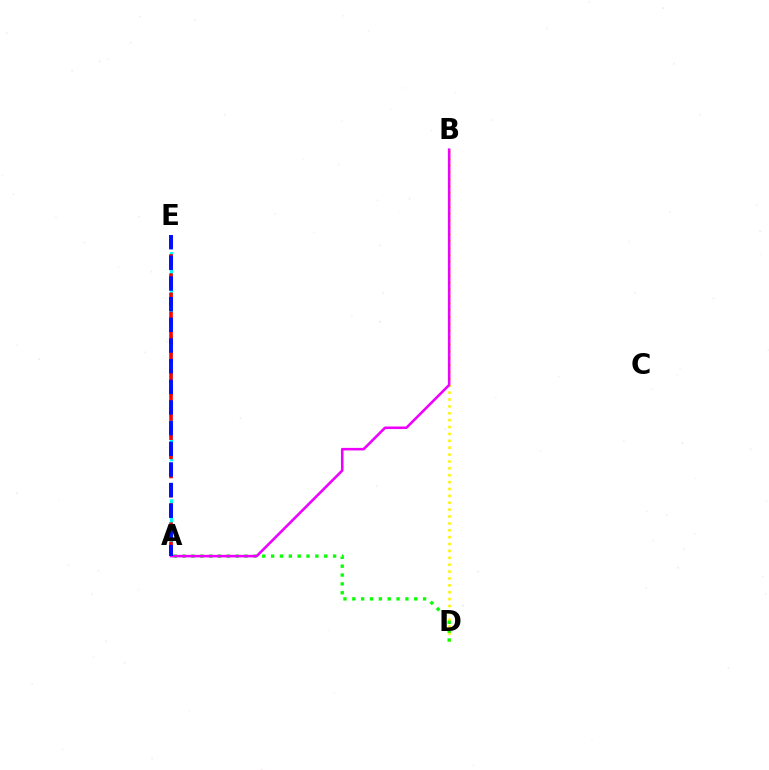{('A', 'E'): [{'color': '#00fff6', 'line_style': 'dashed', 'thickness': 2.24}, {'color': '#ff0000', 'line_style': 'dashed', 'thickness': 2.6}, {'color': '#0010ff', 'line_style': 'dashed', 'thickness': 2.81}], ('B', 'D'): [{'color': '#fcf500', 'line_style': 'dotted', 'thickness': 1.87}], ('A', 'D'): [{'color': '#08ff00', 'line_style': 'dotted', 'thickness': 2.41}], ('A', 'B'): [{'color': '#ee00ff', 'line_style': 'solid', 'thickness': 1.85}]}